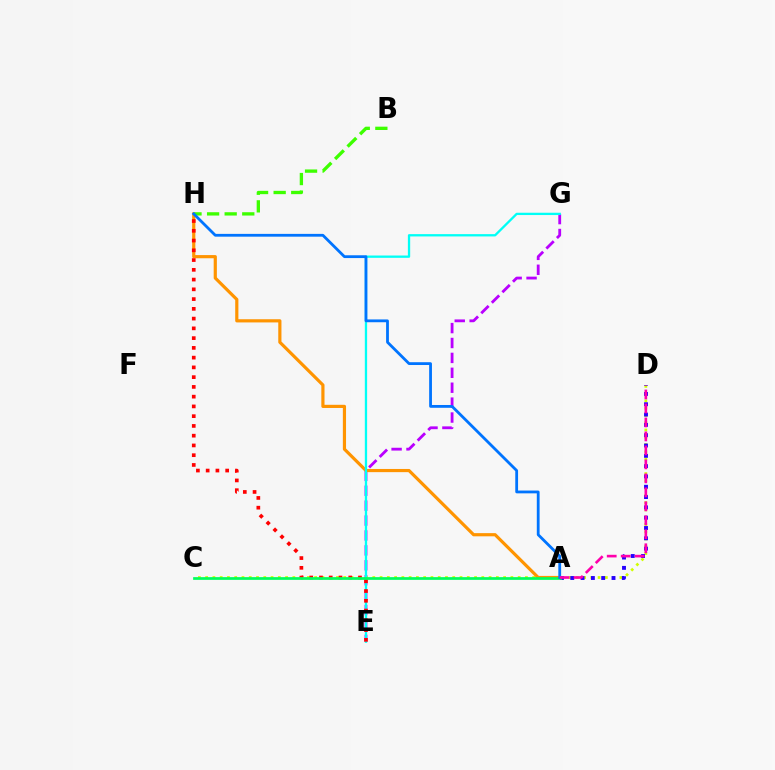{('E', 'G'): [{'color': '#b900ff', 'line_style': 'dashed', 'thickness': 2.03}, {'color': '#00fff6', 'line_style': 'solid', 'thickness': 1.66}], ('C', 'D'): [{'color': '#d1ff00', 'line_style': 'dotted', 'thickness': 1.97}], ('A', 'H'): [{'color': '#ff9400', 'line_style': 'solid', 'thickness': 2.29}, {'color': '#0074ff', 'line_style': 'solid', 'thickness': 2.01}], ('A', 'D'): [{'color': '#2500ff', 'line_style': 'dotted', 'thickness': 2.8}, {'color': '#ff00ac', 'line_style': 'dashed', 'thickness': 1.9}], ('B', 'H'): [{'color': '#3dff00', 'line_style': 'dashed', 'thickness': 2.39}], ('E', 'H'): [{'color': '#ff0000', 'line_style': 'dotted', 'thickness': 2.65}], ('A', 'C'): [{'color': '#00ff5c', 'line_style': 'solid', 'thickness': 1.96}]}